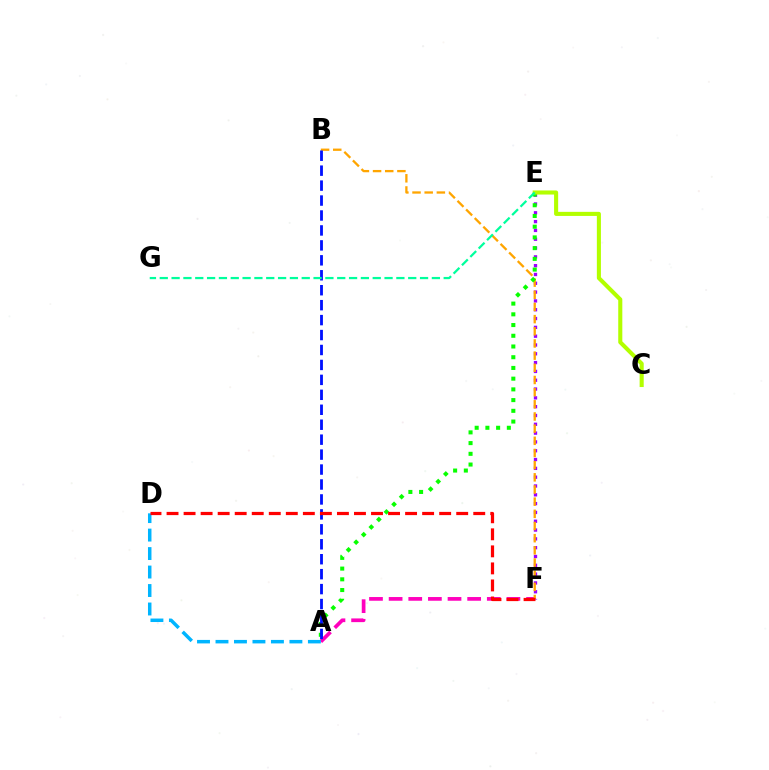{('E', 'F'): [{'color': '#9b00ff', 'line_style': 'dotted', 'thickness': 2.39}], ('A', 'F'): [{'color': '#ff00bd', 'line_style': 'dashed', 'thickness': 2.67}], ('A', 'D'): [{'color': '#00b5ff', 'line_style': 'dashed', 'thickness': 2.51}], ('B', 'F'): [{'color': '#ffa500', 'line_style': 'dashed', 'thickness': 1.65}], ('A', 'E'): [{'color': '#08ff00', 'line_style': 'dotted', 'thickness': 2.91}], ('C', 'E'): [{'color': '#b3ff00', 'line_style': 'solid', 'thickness': 2.94}], ('A', 'B'): [{'color': '#0010ff', 'line_style': 'dashed', 'thickness': 2.03}], ('E', 'G'): [{'color': '#00ff9d', 'line_style': 'dashed', 'thickness': 1.61}], ('D', 'F'): [{'color': '#ff0000', 'line_style': 'dashed', 'thickness': 2.31}]}